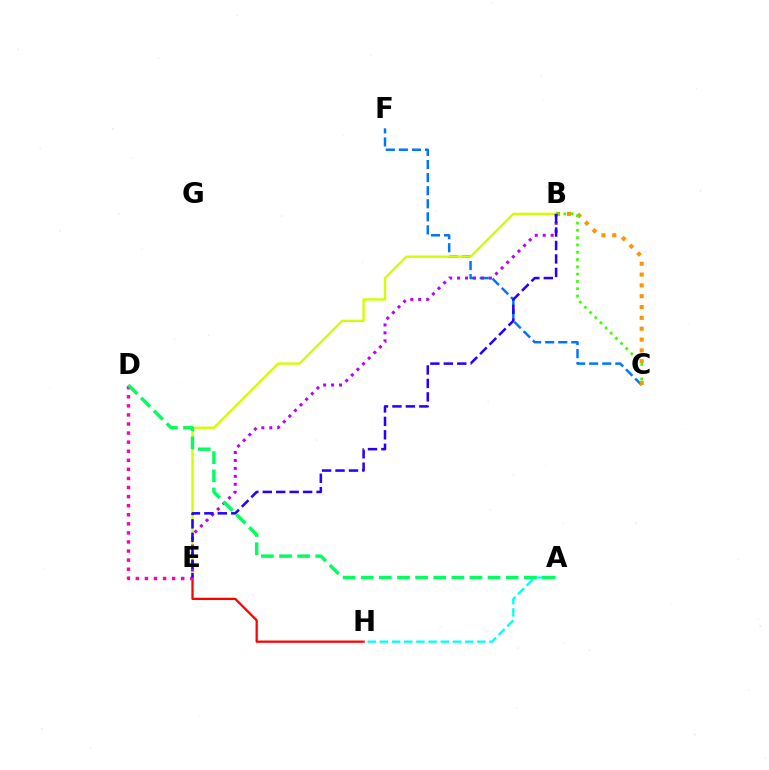{('E', 'H'): [{'color': '#ff0000', 'line_style': 'solid', 'thickness': 1.63}], ('C', 'F'): [{'color': '#0074ff', 'line_style': 'dashed', 'thickness': 1.78}], ('B', 'C'): [{'color': '#ff9400', 'line_style': 'dotted', 'thickness': 2.94}, {'color': '#3dff00', 'line_style': 'dotted', 'thickness': 1.98}], ('B', 'E'): [{'color': '#d1ff00', 'line_style': 'solid', 'thickness': 1.71}, {'color': '#b900ff', 'line_style': 'dotted', 'thickness': 2.16}, {'color': '#2500ff', 'line_style': 'dashed', 'thickness': 1.83}], ('D', 'E'): [{'color': '#ff00ac', 'line_style': 'dotted', 'thickness': 2.47}], ('A', 'H'): [{'color': '#00fff6', 'line_style': 'dashed', 'thickness': 1.65}], ('A', 'D'): [{'color': '#00ff5c', 'line_style': 'dashed', 'thickness': 2.46}]}